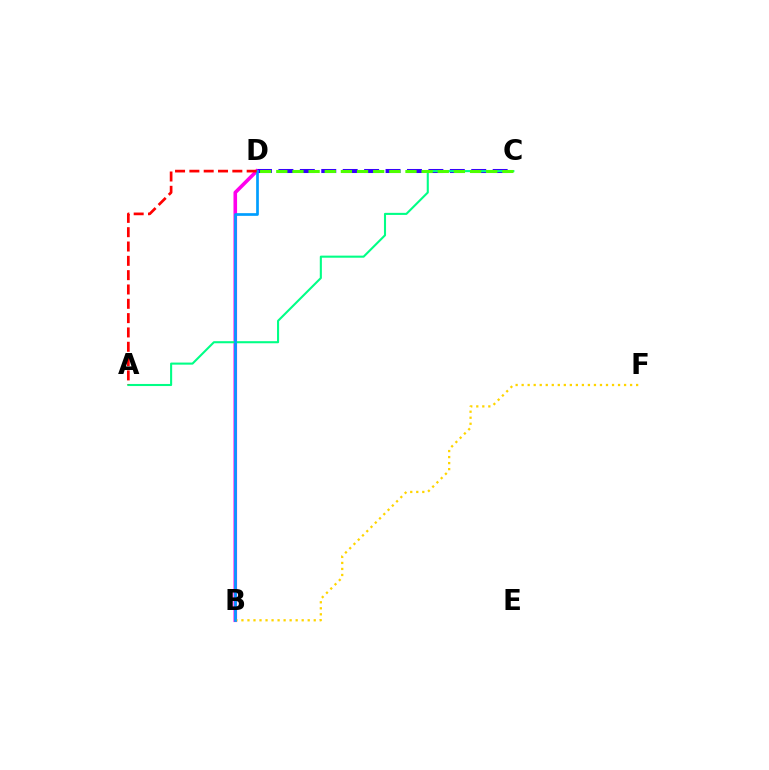{('C', 'D'): [{'color': '#3700ff', 'line_style': 'dashed', 'thickness': 2.91}, {'color': '#4fff00', 'line_style': 'dashed', 'thickness': 2.19}], ('B', 'D'): [{'color': '#ff00ed', 'line_style': 'solid', 'thickness': 2.6}, {'color': '#009eff', 'line_style': 'solid', 'thickness': 1.95}], ('B', 'F'): [{'color': '#ffd500', 'line_style': 'dotted', 'thickness': 1.64}], ('A', 'C'): [{'color': '#00ff86', 'line_style': 'solid', 'thickness': 1.5}], ('A', 'D'): [{'color': '#ff0000', 'line_style': 'dashed', 'thickness': 1.95}]}